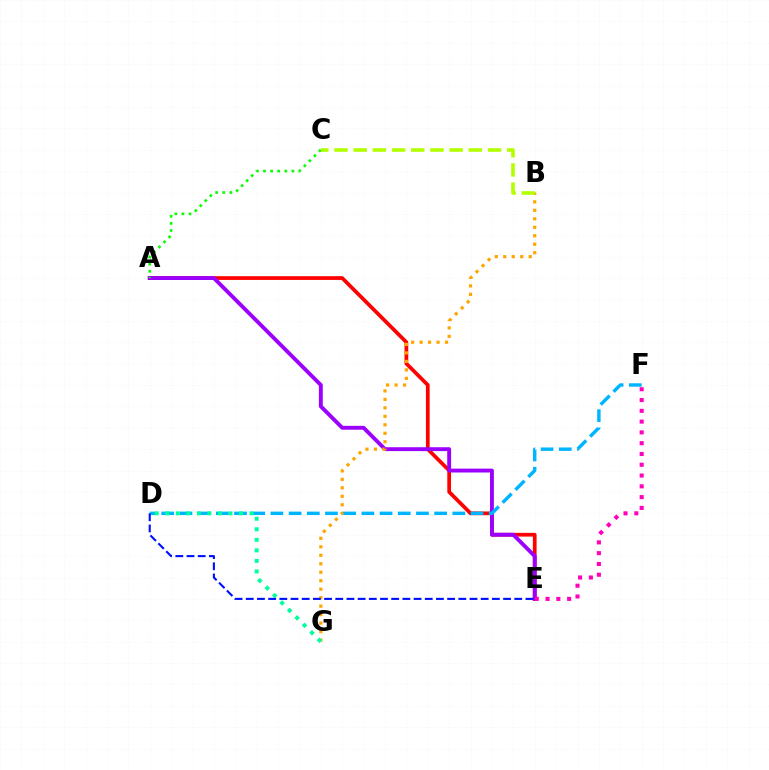{('A', 'E'): [{'color': '#ff0000', 'line_style': 'solid', 'thickness': 2.69}, {'color': '#9b00ff', 'line_style': 'solid', 'thickness': 2.79}], ('E', 'F'): [{'color': '#ff00bd', 'line_style': 'dotted', 'thickness': 2.93}], ('A', 'C'): [{'color': '#08ff00', 'line_style': 'dotted', 'thickness': 1.93}], ('B', 'G'): [{'color': '#ffa500', 'line_style': 'dotted', 'thickness': 2.3}], ('D', 'F'): [{'color': '#00b5ff', 'line_style': 'dashed', 'thickness': 2.47}], ('D', 'G'): [{'color': '#00ff9d', 'line_style': 'dotted', 'thickness': 2.86}], ('D', 'E'): [{'color': '#0010ff', 'line_style': 'dashed', 'thickness': 1.52}], ('B', 'C'): [{'color': '#b3ff00', 'line_style': 'dashed', 'thickness': 2.61}]}